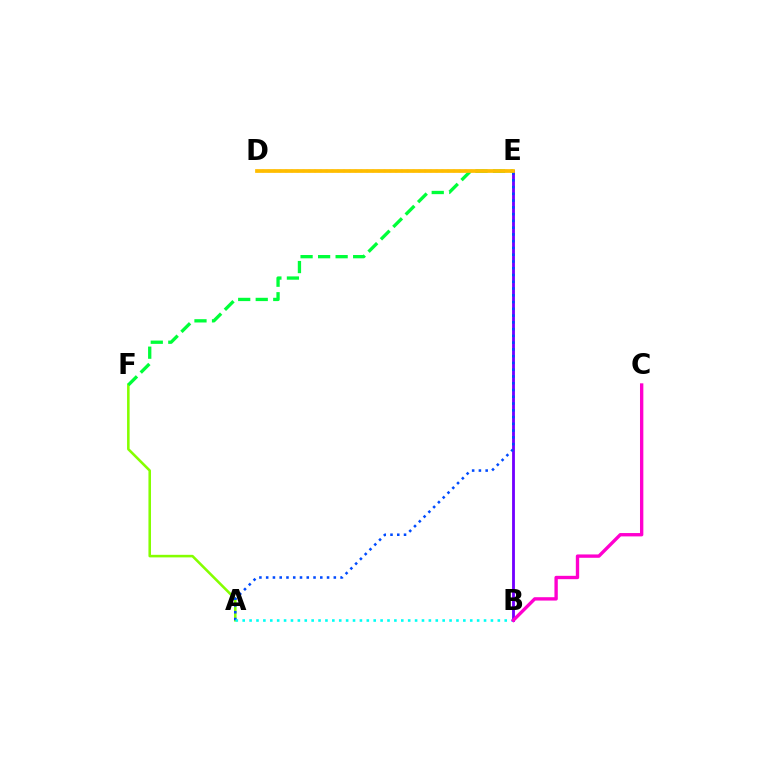{('B', 'E'): [{'color': '#7200ff', 'line_style': 'solid', 'thickness': 2.04}], ('A', 'F'): [{'color': '#84ff00', 'line_style': 'solid', 'thickness': 1.85}], ('A', 'E'): [{'color': '#004bff', 'line_style': 'dotted', 'thickness': 1.84}], ('E', 'F'): [{'color': '#00ff39', 'line_style': 'dashed', 'thickness': 2.38}], ('A', 'B'): [{'color': '#00fff6', 'line_style': 'dotted', 'thickness': 1.87}], ('D', 'E'): [{'color': '#ff0000', 'line_style': 'dotted', 'thickness': 1.57}, {'color': '#ffbd00', 'line_style': 'solid', 'thickness': 2.68}], ('B', 'C'): [{'color': '#ff00cf', 'line_style': 'solid', 'thickness': 2.42}]}